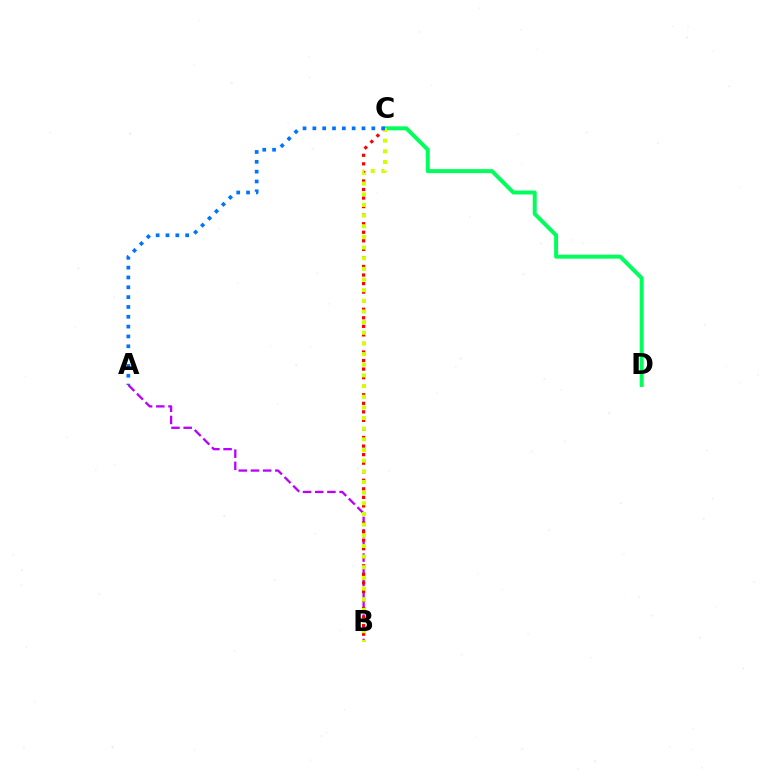{('A', 'B'): [{'color': '#b900ff', 'line_style': 'dashed', 'thickness': 1.66}], ('C', 'D'): [{'color': '#00ff5c', 'line_style': 'solid', 'thickness': 2.86}], ('B', 'C'): [{'color': '#ff0000', 'line_style': 'dotted', 'thickness': 2.32}, {'color': '#d1ff00', 'line_style': 'dotted', 'thickness': 2.9}], ('A', 'C'): [{'color': '#0074ff', 'line_style': 'dotted', 'thickness': 2.67}]}